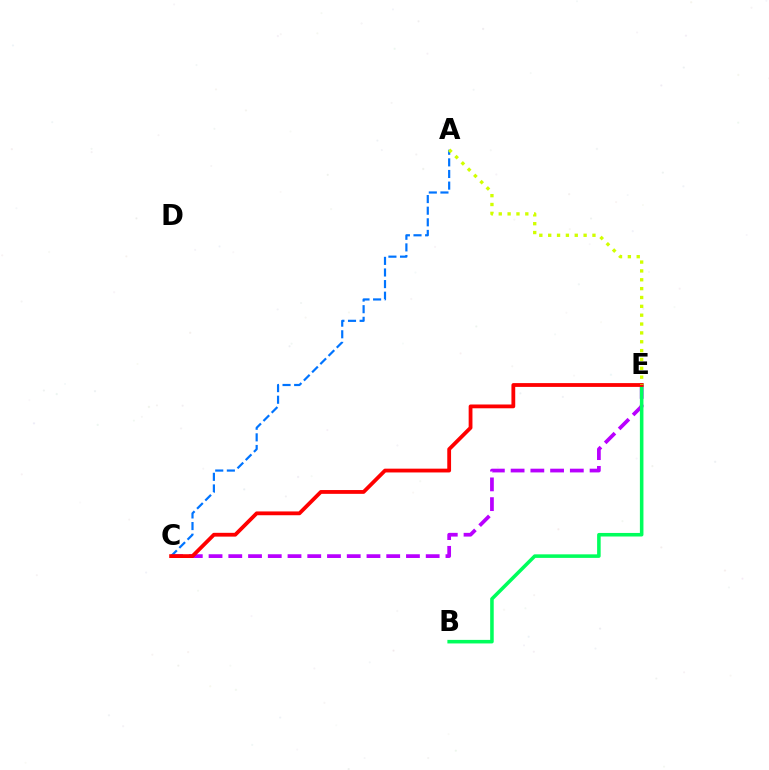{('C', 'E'): [{'color': '#b900ff', 'line_style': 'dashed', 'thickness': 2.68}, {'color': '#ff0000', 'line_style': 'solid', 'thickness': 2.73}], ('A', 'C'): [{'color': '#0074ff', 'line_style': 'dashed', 'thickness': 1.58}], ('B', 'E'): [{'color': '#00ff5c', 'line_style': 'solid', 'thickness': 2.56}], ('A', 'E'): [{'color': '#d1ff00', 'line_style': 'dotted', 'thickness': 2.41}]}